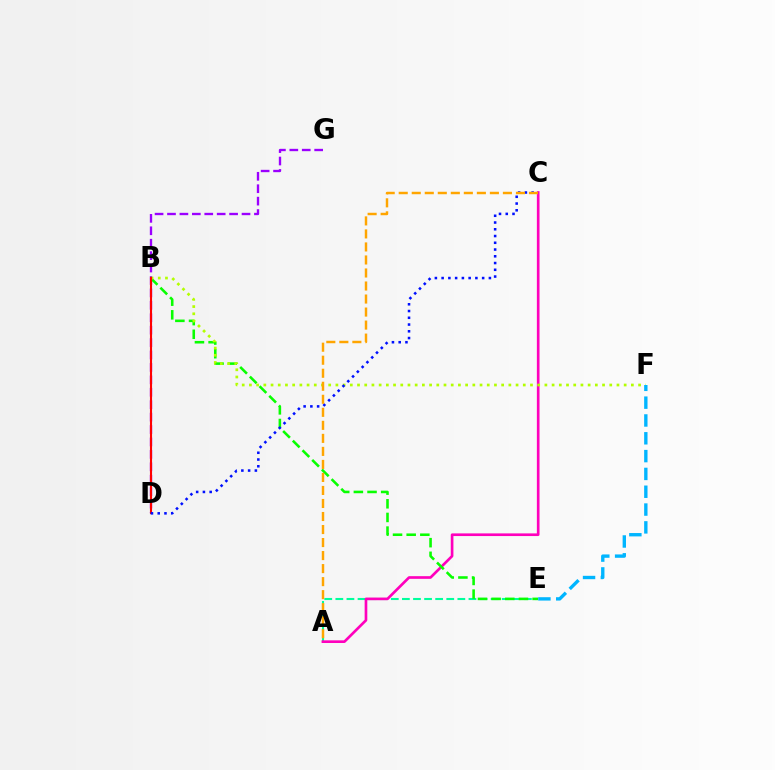{('D', 'G'): [{'color': '#9b00ff', 'line_style': 'dashed', 'thickness': 1.69}], ('A', 'E'): [{'color': '#00ff9d', 'line_style': 'dashed', 'thickness': 1.51}], ('A', 'C'): [{'color': '#ff00bd', 'line_style': 'solid', 'thickness': 1.92}, {'color': '#ffa500', 'line_style': 'dashed', 'thickness': 1.77}], ('B', 'E'): [{'color': '#08ff00', 'line_style': 'dashed', 'thickness': 1.86}], ('B', 'F'): [{'color': '#b3ff00', 'line_style': 'dotted', 'thickness': 1.96}], ('B', 'D'): [{'color': '#ff0000', 'line_style': 'solid', 'thickness': 1.51}], ('E', 'F'): [{'color': '#00b5ff', 'line_style': 'dashed', 'thickness': 2.42}], ('C', 'D'): [{'color': '#0010ff', 'line_style': 'dotted', 'thickness': 1.83}]}